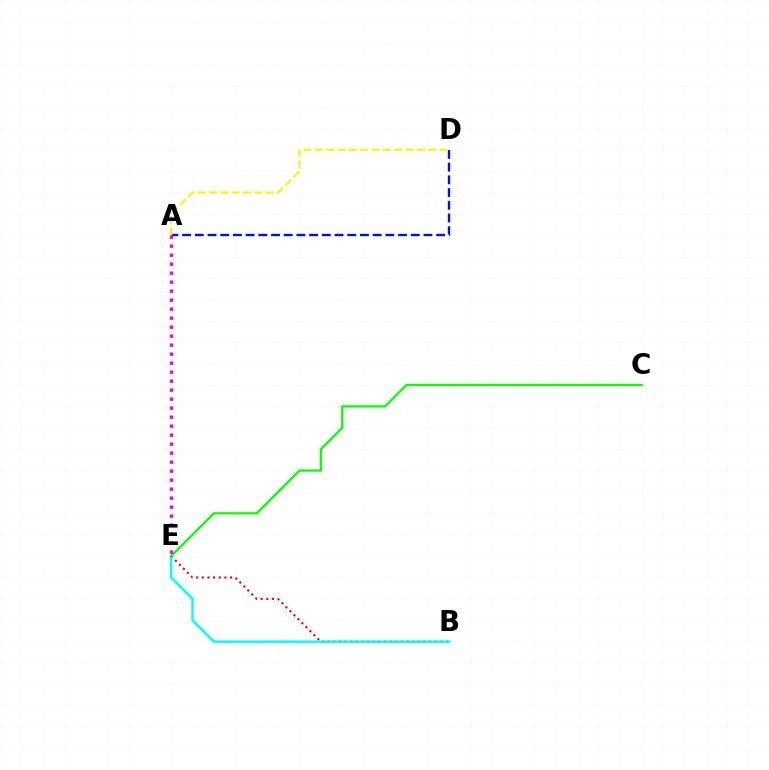{('A', 'D'): [{'color': '#0010ff', 'line_style': 'dashed', 'thickness': 1.73}, {'color': '#fcf500', 'line_style': 'dashed', 'thickness': 1.54}], ('B', 'E'): [{'color': '#ff0000', 'line_style': 'dotted', 'thickness': 1.53}, {'color': '#00fff6', 'line_style': 'solid', 'thickness': 1.74}], ('C', 'E'): [{'color': '#08ff00', 'line_style': 'solid', 'thickness': 1.63}], ('A', 'E'): [{'color': '#ee00ff', 'line_style': 'dotted', 'thickness': 2.44}]}